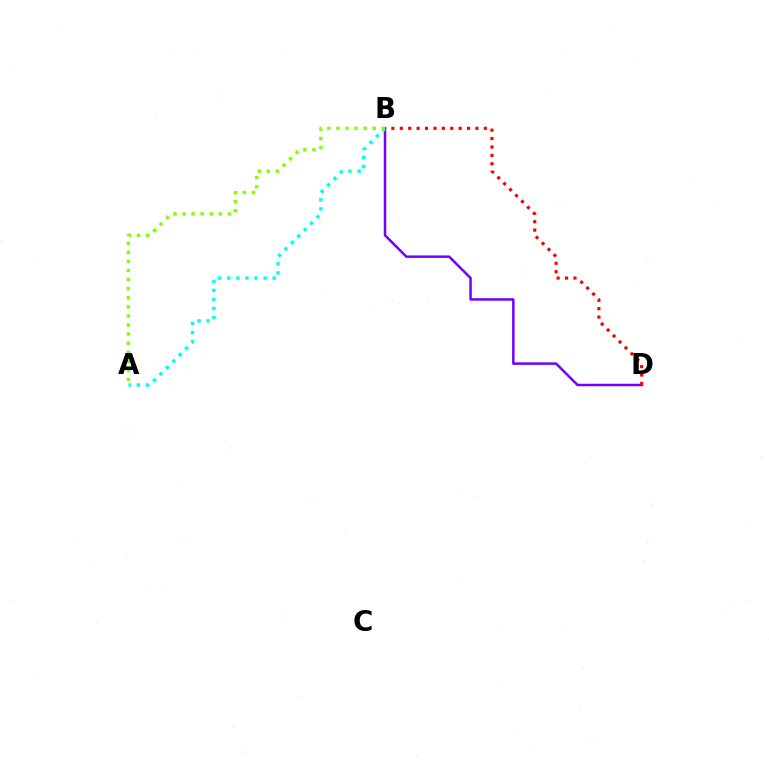{('B', 'D'): [{'color': '#7200ff', 'line_style': 'solid', 'thickness': 1.8}, {'color': '#ff0000', 'line_style': 'dotted', 'thickness': 2.28}], ('A', 'B'): [{'color': '#00fff6', 'line_style': 'dotted', 'thickness': 2.47}, {'color': '#84ff00', 'line_style': 'dotted', 'thickness': 2.47}]}